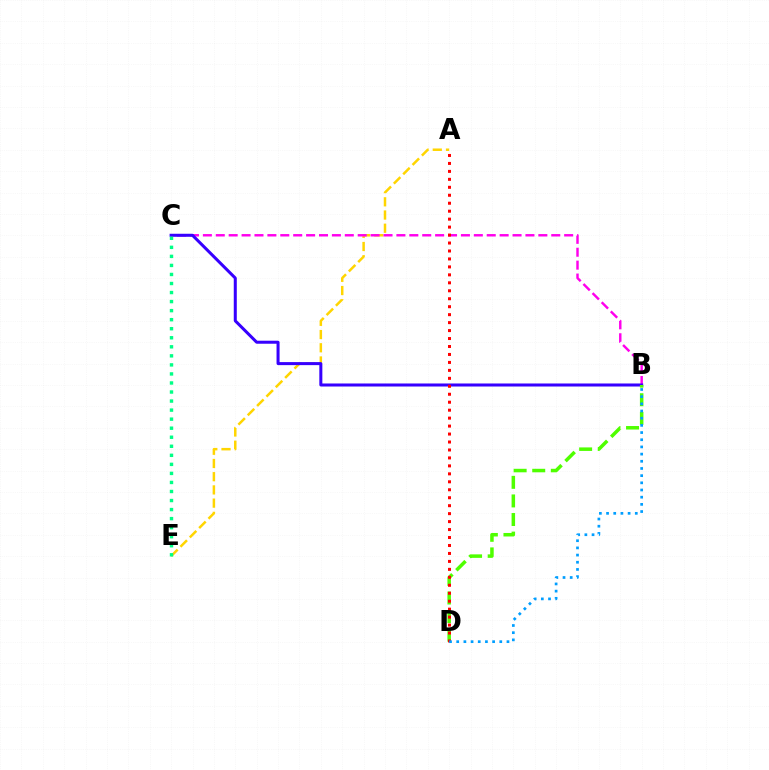{('A', 'E'): [{'color': '#ffd500', 'line_style': 'dashed', 'thickness': 1.8}], ('B', 'C'): [{'color': '#ff00ed', 'line_style': 'dashed', 'thickness': 1.75}, {'color': '#3700ff', 'line_style': 'solid', 'thickness': 2.18}], ('B', 'D'): [{'color': '#4fff00', 'line_style': 'dashed', 'thickness': 2.53}, {'color': '#009eff', 'line_style': 'dotted', 'thickness': 1.95}], ('A', 'D'): [{'color': '#ff0000', 'line_style': 'dotted', 'thickness': 2.16}], ('C', 'E'): [{'color': '#00ff86', 'line_style': 'dotted', 'thickness': 2.46}]}